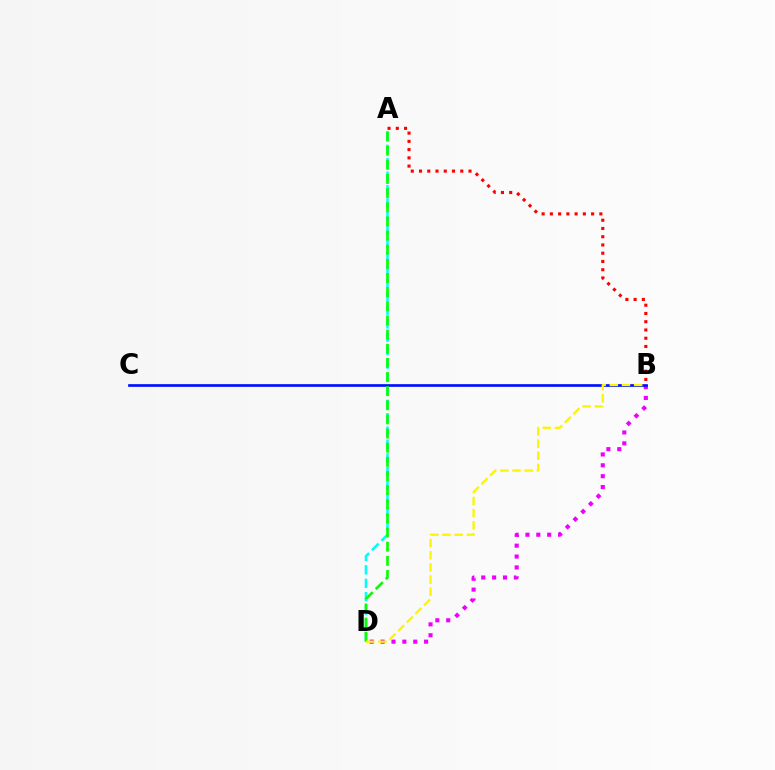{('B', 'D'): [{'color': '#ee00ff', 'line_style': 'dotted', 'thickness': 2.95}, {'color': '#fcf500', 'line_style': 'dashed', 'thickness': 1.65}], ('A', 'B'): [{'color': '#ff0000', 'line_style': 'dotted', 'thickness': 2.24}], ('A', 'D'): [{'color': '#00fff6', 'line_style': 'dashed', 'thickness': 1.82}, {'color': '#08ff00', 'line_style': 'dashed', 'thickness': 1.92}], ('B', 'C'): [{'color': '#0010ff', 'line_style': 'solid', 'thickness': 1.94}]}